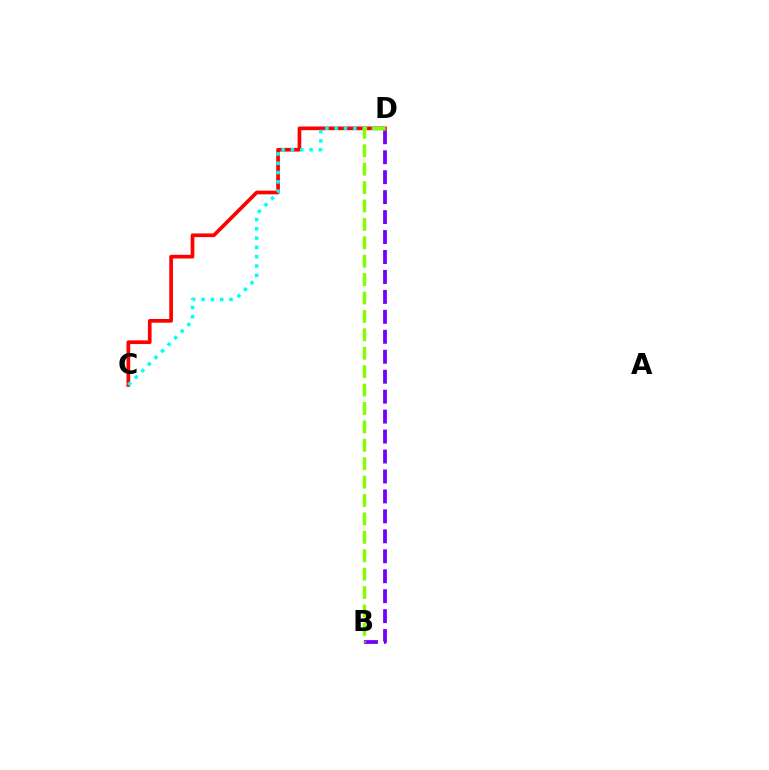{('C', 'D'): [{'color': '#ff0000', 'line_style': 'solid', 'thickness': 2.65}, {'color': '#00fff6', 'line_style': 'dotted', 'thickness': 2.53}], ('B', 'D'): [{'color': '#7200ff', 'line_style': 'dashed', 'thickness': 2.71}, {'color': '#84ff00', 'line_style': 'dashed', 'thickness': 2.5}]}